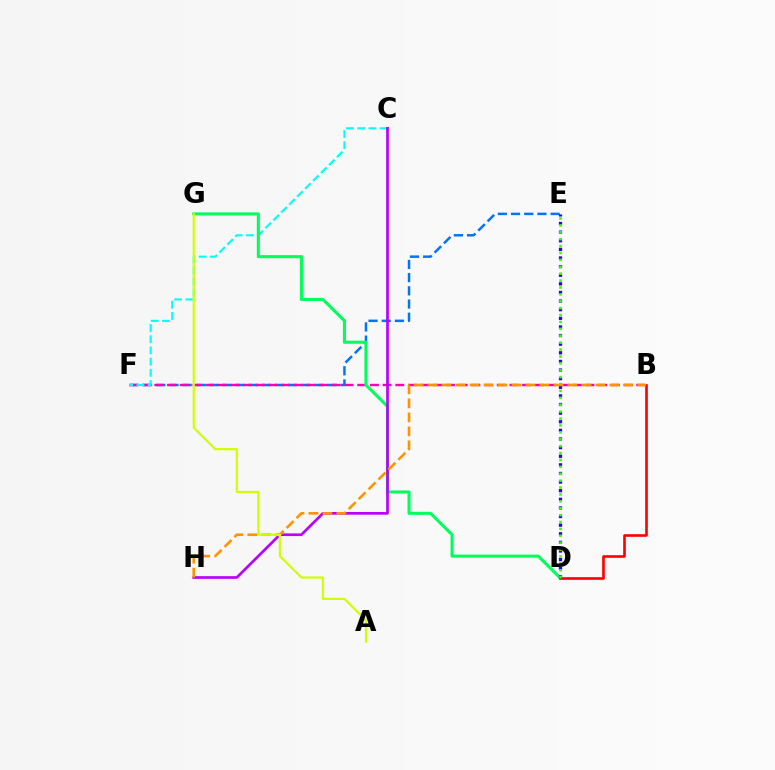{('E', 'F'): [{'color': '#0074ff', 'line_style': 'dashed', 'thickness': 1.79}], ('B', 'F'): [{'color': '#ff00ac', 'line_style': 'dashed', 'thickness': 1.72}], ('C', 'F'): [{'color': '#00fff6', 'line_style': 'dashed', 'thickness': 1.52}], ('D', 'G'): [{'color': '#00ff5c', 'line_style': 'solid', 'thickness': 2.2}], ('B', 'D'): [{'color': '#ff0000', 'line_style': 'solid', 'thickness': 1.89}], ('C', 'H'): [{'color': '#b900ff', 'line_style': 'solid', 'thickness': 1.94}], ('D', 'E'): [{'color': '#2500ff', 'line_style': 'dotted', 'thickness': 2.34}, {'color': '#3dff00', 'line_style': 'dotted', 'thickness': 1.87}], ('B', 'H'): [{'color': '#ff9400', 'line_style': 'dashed', 'thickness': 1.9}], ('A', 'G'): [{'color': '#d1ff00', 'line_style': 'solid', 'thickness': 1.57}]}